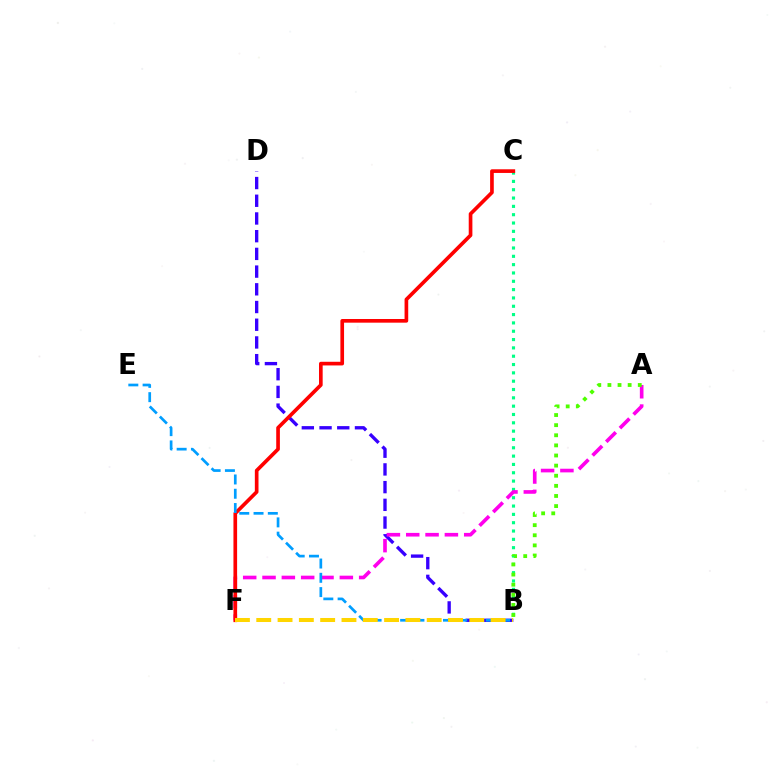{('B', 'D'): [{'color': '#3700ff', 'line_style': 'dashed', 'thickness': 2.41}], ('B', 'C'): [{'color': '#00ff86', 'line_style': 'dotted', 'thickness': 2.26}], ('A', 'F'): [{'color': '#ff00ed', 'line_style': 'dashed', 'thickness': 2.63}], ('C', 'F'): [{'color': '#ff0000', 'line_style': 'solid', 'thickness': 2.64}], ('B', 'E'): [{'color': '#009eff', 'line_style': 'dashed', 'thickness': 1.94}], ('A', 'B'): [{'color': '#4fff00', 'line_style': 'dotted', 'thickness': 2.75}], ('B', 'F'): [{'color': '#ffd500', 'line_style': 'dashed', 'thickness': 2.89}]}